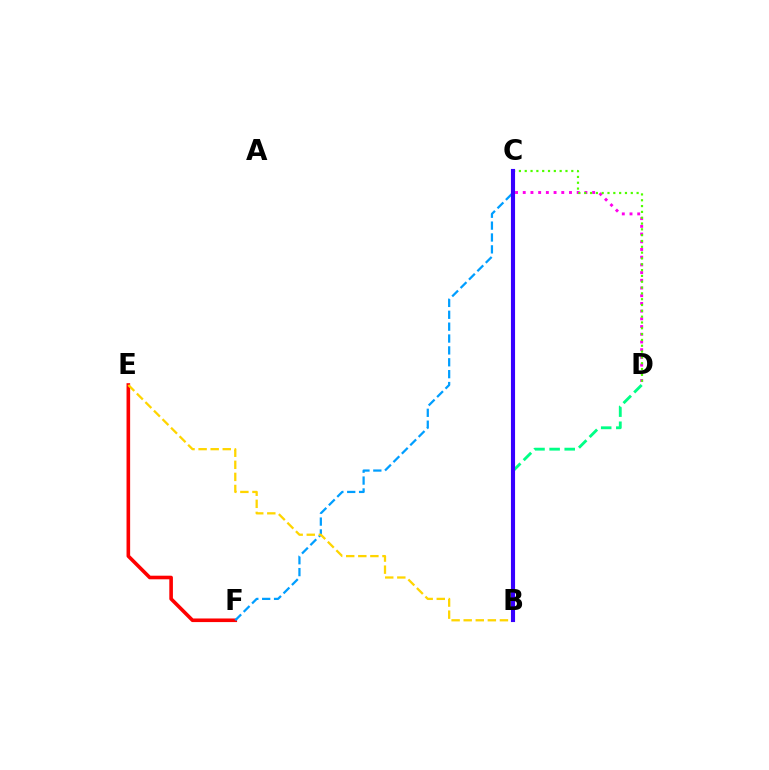{('E', 'F'): [{'color': '#ff0000', 'line_style': 'solid', 'thickness': 2.6}], ('C', 'D'): [{'color': '#ff00ed', 'line_style': 'dotted', 'thickness': 2.09}, {'color': '#4fff00', 'line_style': 'dotted', 'thickness': 1.58}], ('C', 'F'): [{'color': '#009eff', 'line_style': 'dashed', 'thickness': 1.61}], ('B', 'E'): [{'color': '#ffd500', 'line_style': 'dashed', 'thickness': 1.64}], ('B', 'D'): [{'color': '#00ff86', 'line_style': 'dashed', 'thickness': 2.05}], ('B', 'C'): [{'color': '#3700ff', 'line_style': 'solid', 'thickness': 2.96}]}